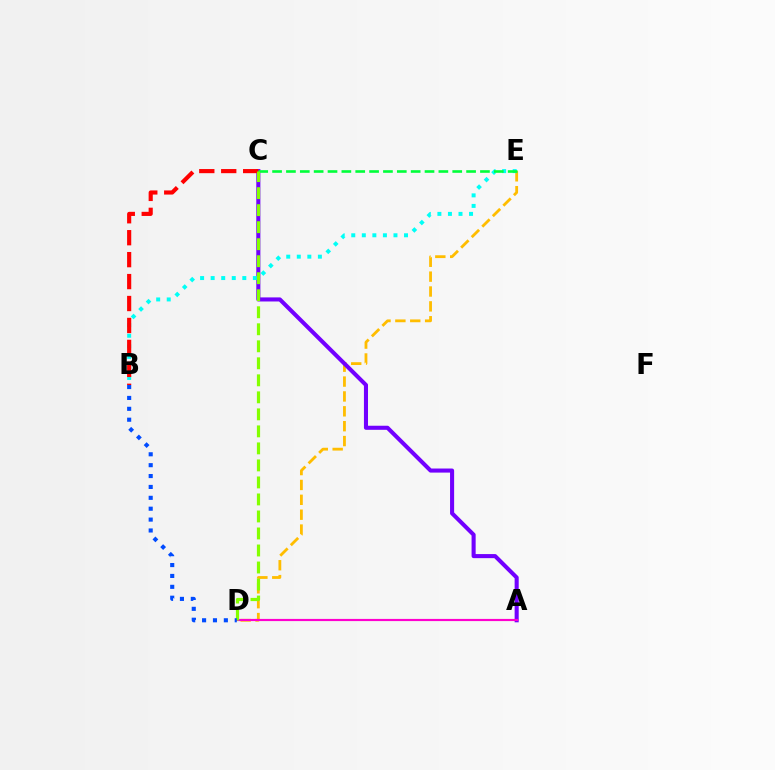{('D', 'E'): [{'color': '#ffbd00', 'line_style': 'dashed', 'thickness': 2.02}], ('A', 'C'): [{'color': '#7200ff', 'line_style': 'solid', 'thickness': 2.93}], ('B', 'E'): [{'color': '#00fff6', 'line_style': 'dotted', 'thickness': 2.87}], ('B', 'C'): [{'color': '#ff0000', 'line_style': 'dashed', 'thickness': 2.98}], ('A', 'D'): [{'color': '#ff00cf', 'line_style': 'solid', 'thickness': 1.56}], ('C', 'E'): [{'color': '#00ff39', 'line_style': 'dashed', 'thickness': 1.88}], ('C', 'D'): [{'color': '#84ff00', 'line_style': 'dashed', 'thickness': 2.31}], ('B', 'D'): [{'color': '#004bff', 'line_style': 'dotted', 'thickness': 2.96}]}